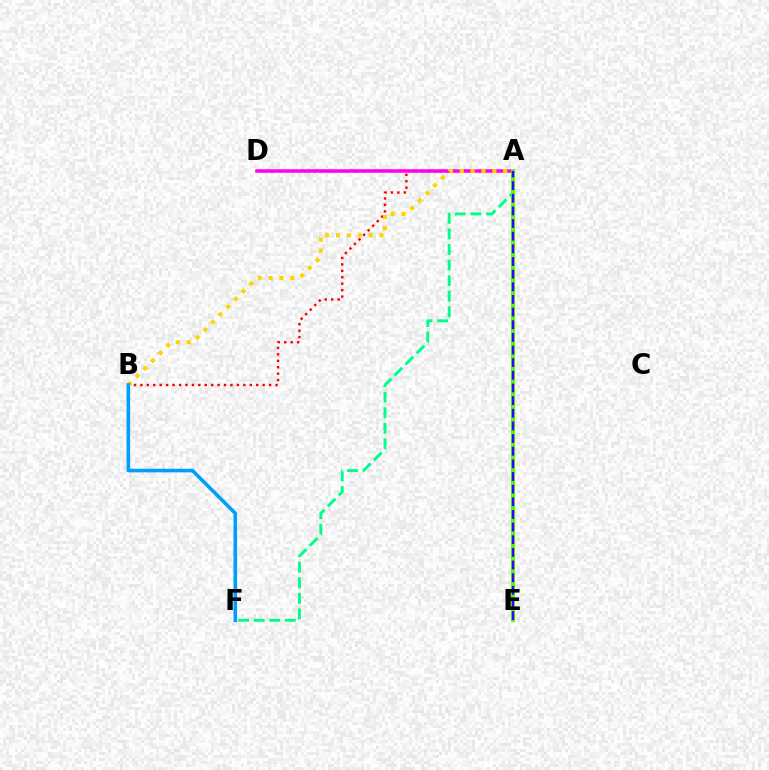{('A', 'B'): [{'color': '#ff0000', 'line_style': 'dotted', 'thickness': 1.75}, {'color': '#ffd500', 'line_style': 'dotted', 'thickness': 2.95}], ('A', 'D'): [{'color': '#ff00ed', 'line_style': 'solid', 'thickness': 2.53}], ('A', 'F'): [{'color': '#00ff86', 'line_style': 'dashed', 'thickness': 2.11}], ('A', 'E'): [{'color': '#4fff00', 'line_style': 'solid', 'thickness': 2.85}, {'color': '#3700ff', 'line_style': 'dashed', 'thickness': 1.72}], ('B', 'F'): [{'color': '#009eff', 'line_style': 'solid', 'thickness': 2.59}]}